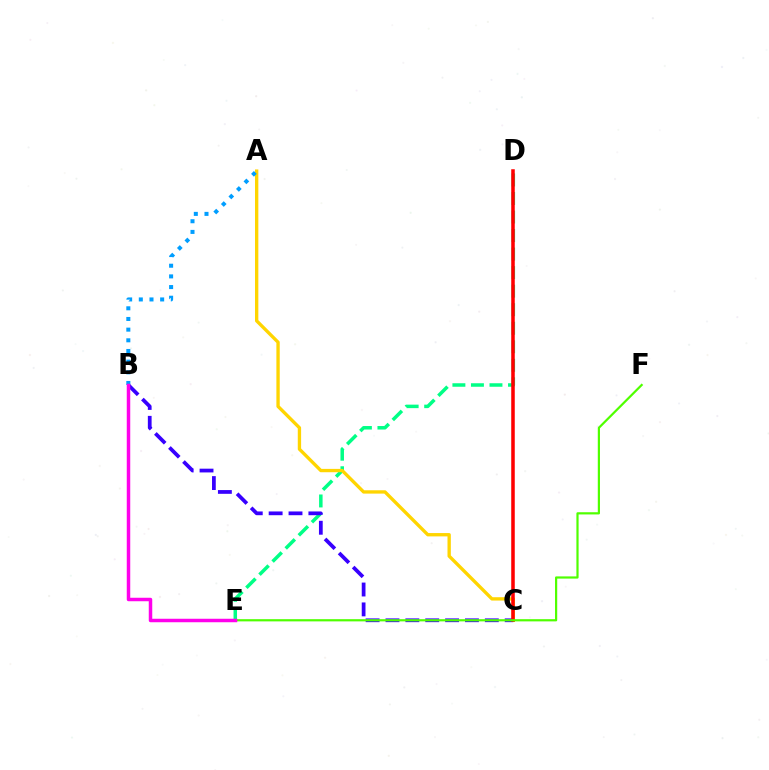{('D', 'E'): [{'color': '#00ff86', 'line_style': 'dashed', 'thickness': 2.52}], ('A', 'C'): [{'color': '#ffd500', 'line_style': 'solid', 'thickness': 2.4}], ('B', 'C'): [{'color': '#3700ff', 'line_style': 'dashed', 'thickness': 2.7}], ('C', 'D'): [{'color': '#ff0000', 'line_style': 'solid', 'thickness': 2.54}], ('E', 'F'): [{'color': '#4fff00', 'line_style': 'solid', 'thickness': 1.59}], ('A', 'B'): [{'color': '#009eff', 'line_style': 'dotted', 'thickness': 2.9}], ('B', 'E'): [{'color': '#ff00ed', 'line_style': 'solid', 'thickness': 2.51}]}